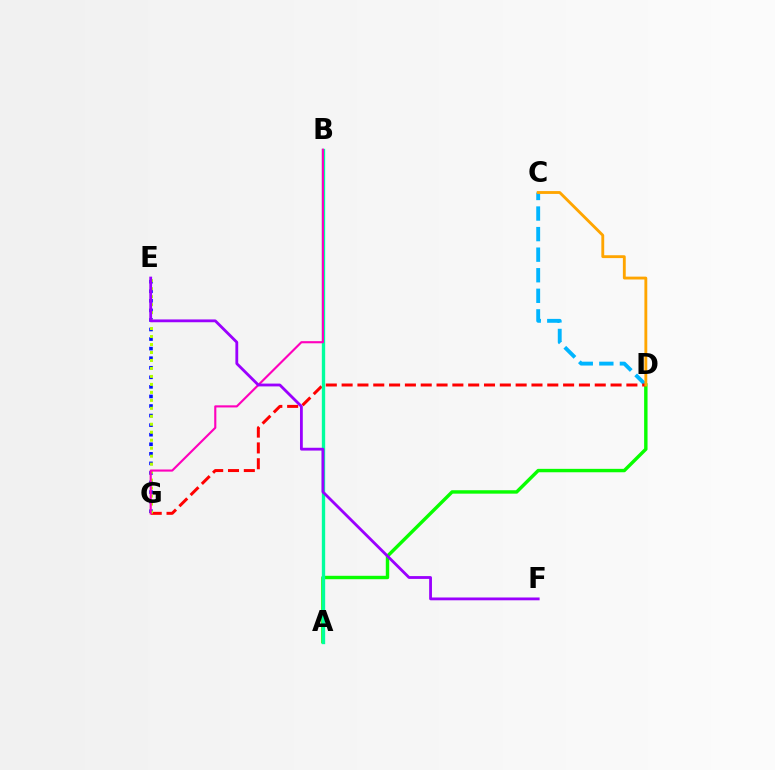{('E', 'G'): [{'color': '#0010ff', 'line_style': 'dotted', 'thickness': 2.6}, {'color': '#b3ff00', 'line_style': 'dotted', 'thickness': 2.17}], ('A', 'D'): [{'color': '#08ff00', 'line_style': 'solid', 'thickness': 2.46}], ('C', 'D'): [{'color': '#00b5ff', 'line_style': 'dashed', 'thickness': 2.79}, {'color': '#ffa500', 'line_style': 'solid', 'thickness': 2.05}], ('D', 'G'): [{'color': '#ff0000', 'line_style': 'dashed', 'thickness': 2.15}], ('A', 'B'): [{'color': '#00ff9d', 'line_style': 'solid', 'thickness': 2.4}], ('B', 'G'): [{'color': '#ff00bd', 'line_style': 'solid', 'thickness': 1.53}], ('E', 'F'): [{'color': '#9b00ff', 'line_style': 'solid', 'thickness': 2.02}]}